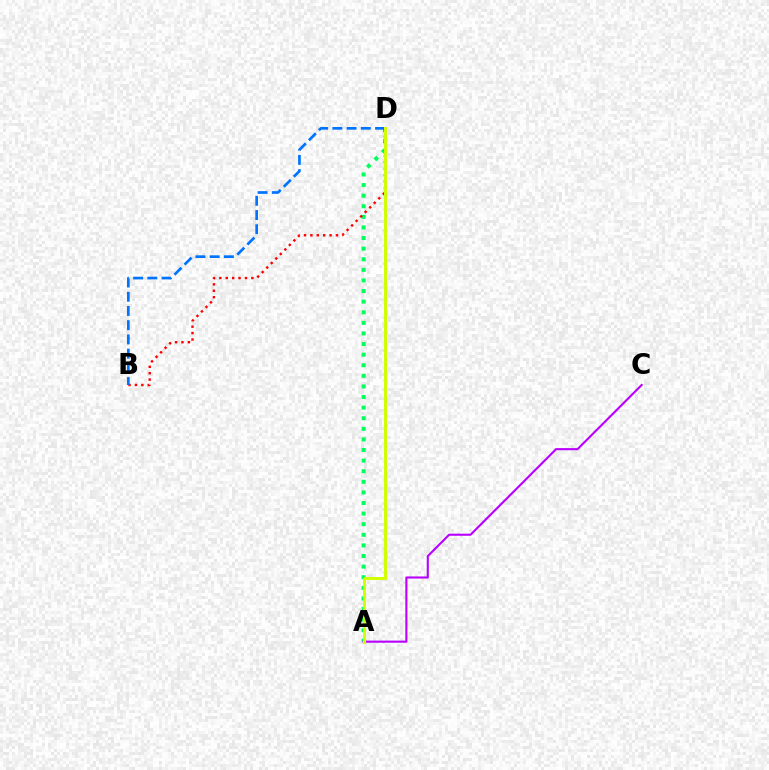{('A', 'D'): [{'color': '#00ff5c', 'line_style': 'dotted', 'thickness': 2.88}, {'color': '#d1ff00', 'line_style': 'solid', 'thickness': 2.13}], ('A', 'C'): [{'color': '#b900ff', 'line_style': 'solid', 'thickness': 1.52}], ('B', 'D'): [{'color': '#ff0000', 'line_style': 'dotted', 'thickness': 1.74}, {'color': '#0074ff', 'line_style': 'dashed', 'thickness': 1.93}]}